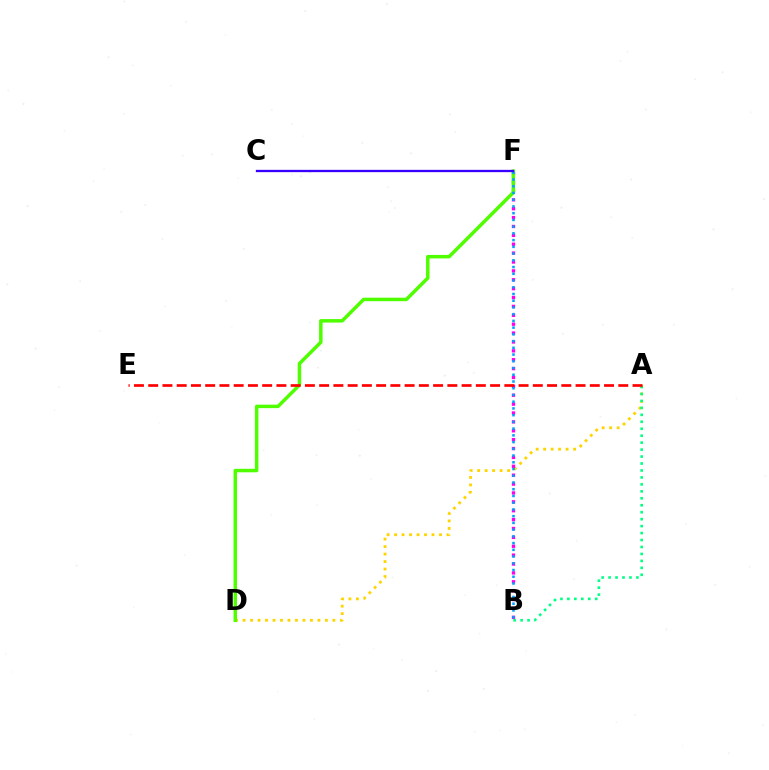{('A', 'D'): [{'color': '#ffd500', 'line_style': 'dotted', 'thickness': 2.03}], ('B', 'F'): [{'color': '#ff00ed', 'line_style': 'dotted', 'thickness': 2.41}, {'color': '#009eff', 'line_style': 'dotted', 'thickness': 1.83}], ('D', 'F'): [{'color': '#4fff00', 'line_style': 'solid', 'thickness': 2.51}], ('A', 'B'): [{'color': '#00ff86', 'line_style': 'dotted', 'thickness': 1.89}], ('C', 'F'): [{'color': '#3700ff', 'line_style': 'solid', 'thickness': 1.66}], ('A', 'E'): [{'color': '#ff0000', 'line_style': 'dashed', 'thickness': 1.94}]}